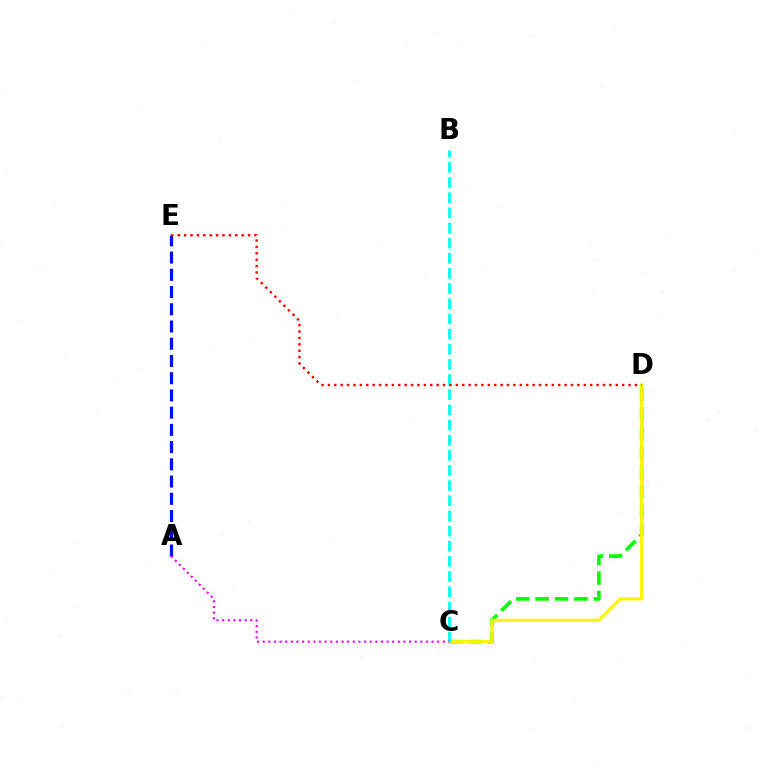{('C', 'D'): [{'color': '#08ff00', 'line_style': 'dashed', 'thickness': 2.64}, {'color': '#fcf500', 'line_style': 'solid', 'thickness': 2.27}], ('A', 'E'): [{'color': '#0010ff', 'line_style': 'dashed', 'thickness': 2.34}], ('B', 'C'): [{'color': '#00fff6', 'line_style': 'dashed', 'thickness': 2.06}], ('A', 'C'): [{'color': '#ee00ff', 'line_style': 'dotted', 'thickness': 1.53}], ('D', 'E'): [{'color': '#ff0000', 'line_style': 'dotted', 'thickness': 1.74}]}